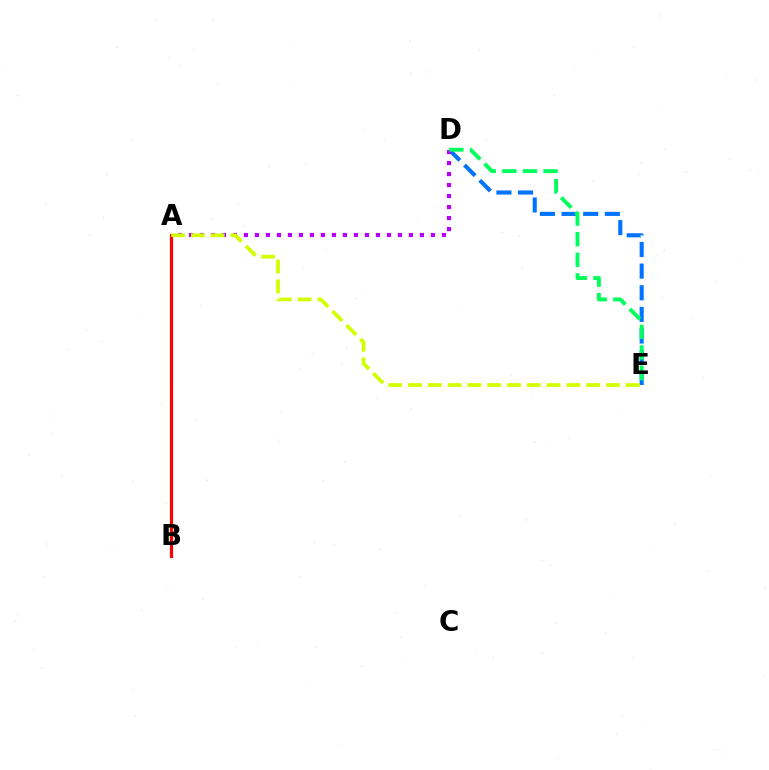{('D', 'E'): [{'color': '#0074ff', 'line_style': 'dashed', 'thickness': 2.94}, {'color': '#00ff5c', 'line_style': 'dashed', 'thickness': 2.8}], ('A', 'B'): [{'color': '#ff0000', 'line_style': 'solid', 'thickness': 2.29}], ('A', 'D'): [{'color': '#b900ff', 'line_style': 'dotted', 'thickness': 2.99}], ('A', 'E'): [{'color': '#d1ff00', 'line_style': 'dashed', 'thickness': 2.69}]}